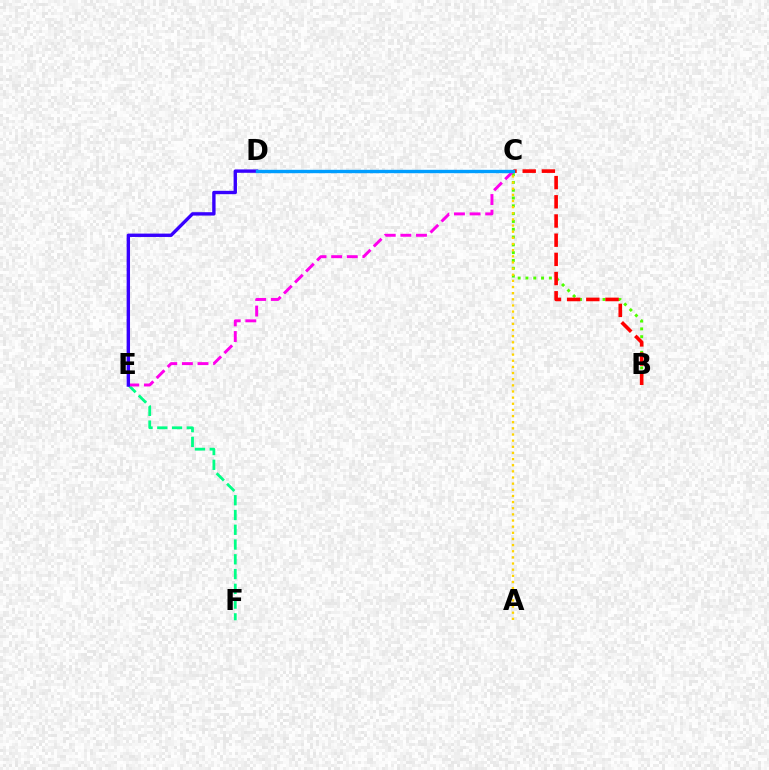{('E', 'F'): [{'color': '#00ff86', 'line_style': 'dashed', 'thickness': 2.01}], ('B', 'C'): [{'color': '#4fff00', 'line_style': 'dotted', 'thickness': 2.12}, {'color': '#ff0000', 'line_style': 'dashed', 'thickness': 2.61}], ('C', 'E'): [{'color': '#ff00ed', 'line_style': 'dashed', 'thickness': 2.12}], ('D', 'E'): [{'color': '#3700ff', 'line_style': 'solid', 'thickness': 2.42}], ('A', 'C'): [{'color': '#ffd500', 'line_style': 'dotted', 'thickness': 1.67}], ('C', 'D'): [{'color': '#009eff', 'line_style': 'solid', 'thickness': 2.43}]}